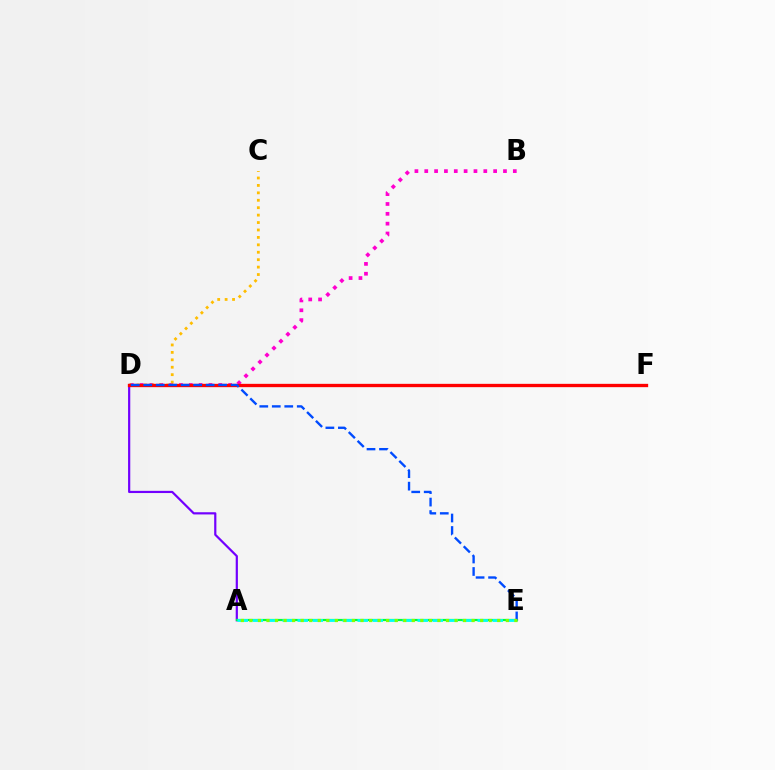{('B', 'D'): [{'color': '#ff00cf', 'line_style': 'dotted', 'thickness': 2.67}], ('A', 'D'): [{'color': '#7200ff', 'line_style': 'solid', 'thickness': 1.58}], ('A', 'E'): [{'color': '#00ff39', 'line_style': 'solid', 'thickness': 1.59}, {'color': '#00fff6', 'line_style': 'dashed', 'thickness': 2.04}, {'color': '#84ff00', 'line_style': 'dotted', 'thickness': 2.32}], ('C', 'D'): [{'color': '#ffbd00', 'line_style': 'dotted', 'thickness': 2.02}], ('D', 'F'): [{'color': '#ff0000', 'line_style': 'solid', 'thickness': 2.39}], ('D', 'E'): [{'color': '#004bff', 'line_style': 'dashed', 'thickness': 1.7}]}